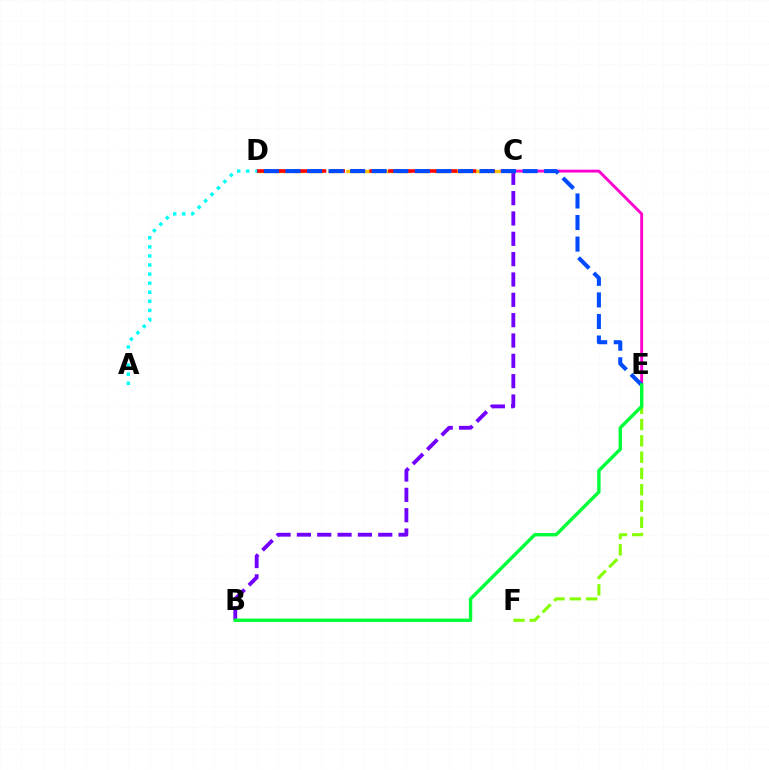{('B', 'C'): [{'color': '#7200ff', 'line_style': 'dashed', 'thickness': 2.76}], ('C', 'D'): [{'color': '#ffbd00', 'line_style': 'dashed', 'thickness': 2.41}, {'color': '#ff0000', 'line_style': 'dashed', 'thickness': 2.55}], ('E', 'F'): [{'color': '#84ff00', 'line_style': 'dashed', 'thickness': 2.21}], ('C', 'E'): [{'color': '#ff00cf', 'line_style': 'solid', 'thickness': 2.07}], ('D', 'E'): [{'color': '#004bff', 'line_style': 'dashed', 'thickness': 2.93}], ('A', 'D'): [{'color': '#00fff6', 'line_style': 'dotted', 'thickness': 2.47}], ('B', 'E'): [{'color': '#00ff39', 'line_style': 'solid', 'thickness': 2.43}]}